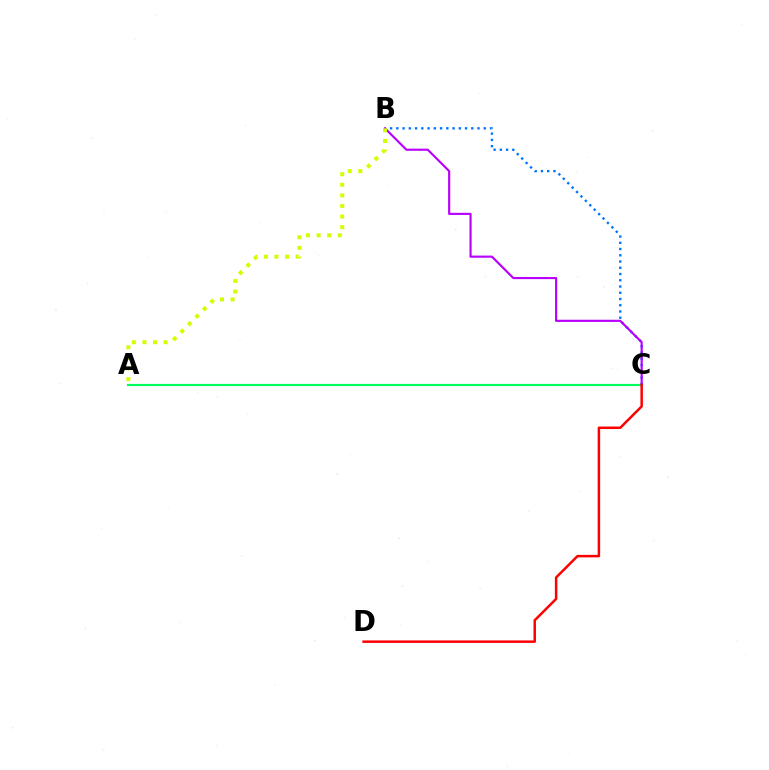{('B', 'C'): [{'color': '#0074ff', 'line_style': 'dotted', 'thickness': 1.7}, {'color': '#b900ff', 'line_style': 'solid', 'thickness': 1.55}], ('A', 'C'): [{'color': '#00ff5c', 'line_style': 'solid', 'thickness': 1.56}], ('A', 'B'): [{'color': '#d1ff00', 'line_style': 'dotted', 'thickness': 2.88}], ('C', 'D'): [{'color': '#ff0000', 'line_style': 'solid', 'thickness': 1.79}]}